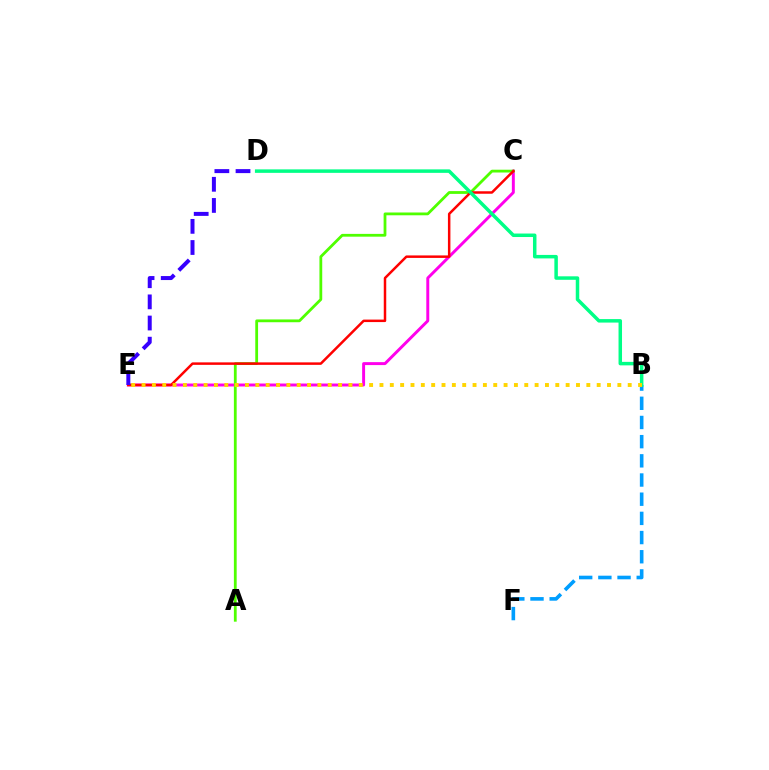{('C', 'E'): [{'color': '#ff00ed', 'line_style': 'solid', 'thickness': 2.12}, {'color': '#ff0000', 'line_style': 'solid', 'thickness': 1.79}], ('A', 'C'): [{'color': '#4fff00', 'line_style': 'solid', 'thickness': 2.01}], ('B', 'F'): [{'color': '#009eff', 'line_style': 'dashed', 'thickness': 2.61}], ('D', 'E'): [{'color': '#3700ff', 'line_style': 'dashed', 'thickness': 2.87}], ('B', 'D'): [{'color': '#00ff86', 'line_style': 'solid', 'thickness': 2.51}], ('B', 'E'): [{'color': '#ffd500', 'line_style': 'dotted', 'thickness': 2.81}]}